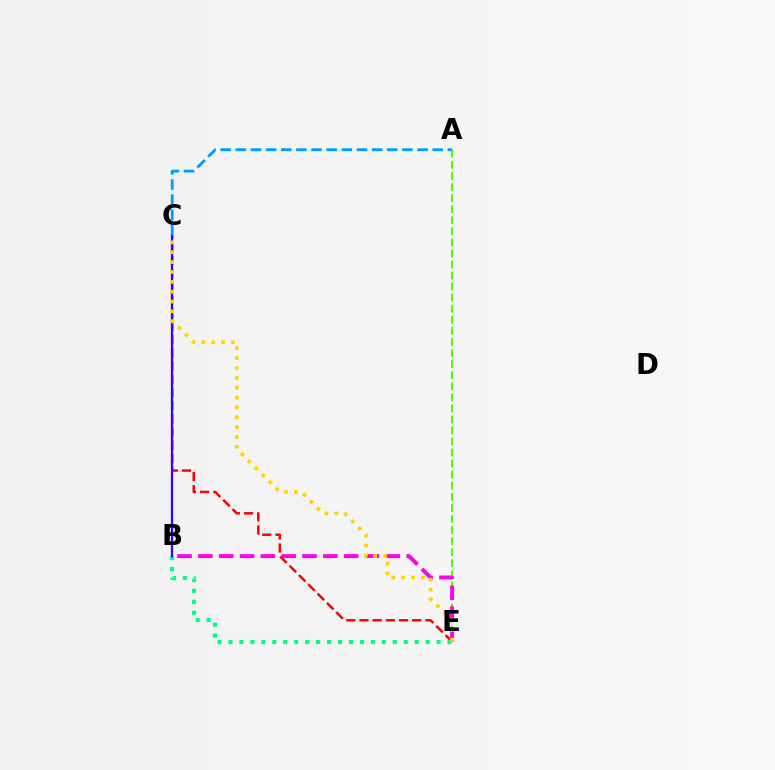{('C', 'E'): [{'color': '#ff0000', 'line_style': 'dashed', 'thickness': 1.79}, {'color': '#ffd500', 'line_style': 'dotted', 'thickness': 2.68}], ('A', 'E'): [{'color': '#4fff00', 'line_style': 'dashed', 'thickness': 1.5}], ('B', 'E'): [{'color': '#ff00ed', 'line_style': 'dashed', 'thickness': 2.83}, {'color': '#00ff86', 'line_style': 'dotted', 'thickness': 2.98}], ('B', 'C'): [{'color': '#3700ff', 'line_style': 'solid', 'thickness': 1.64}], ('A', 'C'): [{'color': '#009eff', 'line_style': 'dashed', 'thickness': 2.06}]}